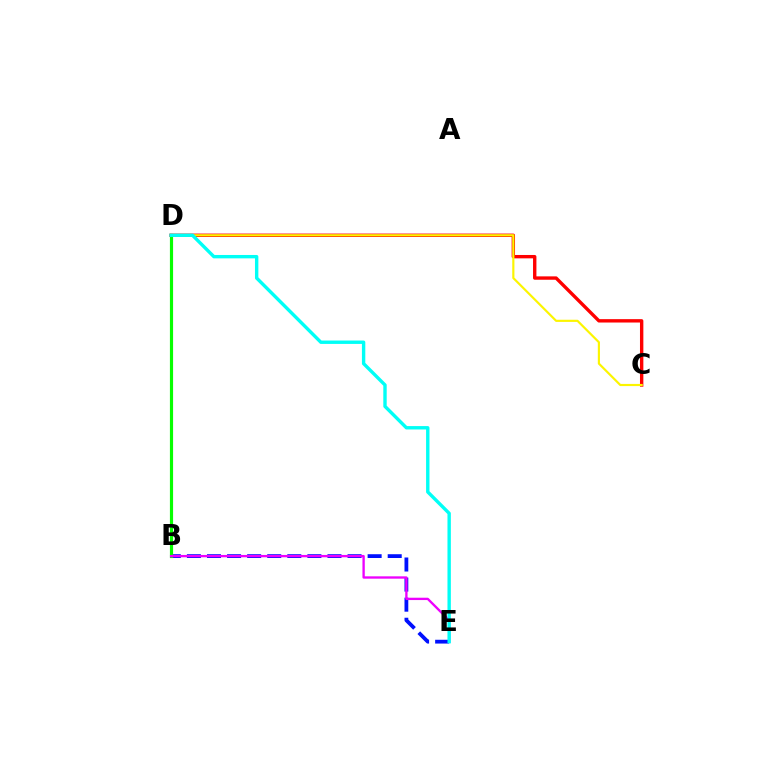{('B', 'E'): [{'color': '#0010ff', 'line_style': 'dashed', 'thickness': 2.73}, {'color': '#ee00ff', 'line_style': 'solid', 'thickness': 1.69}], ('C', 'D'): [{'color': '#ff0000', 'line_style': 'solid', 'thickness': 2.43}, {'color': '#fcf500', 'line_style': 'solid', 'thickness': 1.56}], ('B', 'D'): [{'color': '#08ff00', 'line_style': 'solid', 'thickness': 2.28}], ('D', 'E'): [{'color': '#00fff6', 'line_style': 'solid', 'thickness': 2.44}]}